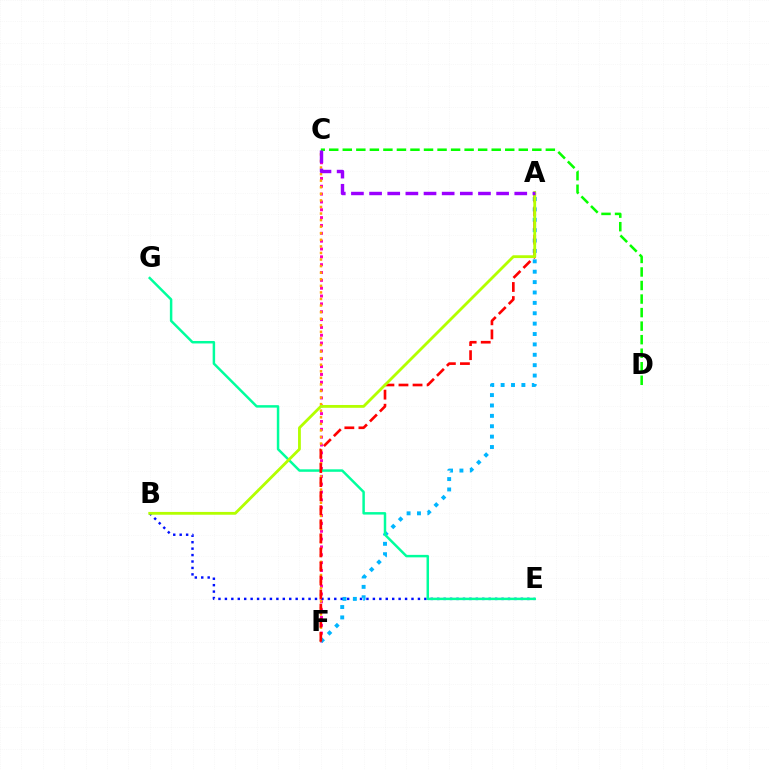{('B', 'E'): [{'color': '#0010ff', 'line_style': 'dotted', 'thickness': 1.75}], ('C', 'F'): [{'color': '#ff00bd', 'line_style': 'dotted', 'thickness': 2.13}, {'color': '#ffa500', 'line_style': 'dotted', 'thickness': 1.79}], ('A', 'F'): [{'color': '#00b5ff', 'line_style': 'dotted', 'thickness': 2.82}, {'color': '#ff0000', 'line_style': 'dashed', 'thickness': 1.91}], ('C', 'D'): [{'color': '#08ff00', 'line_style': 'dashed', 'thickness': 1.84}], ('E', 'G'): [{'color': '#00ff9d', 'line_style': 'solid', 'thickness': 1.78}], ('A', 'B'): [{'color': '#b3ff00', 'line_style': 'solid', 'thickness': 2.03}], ('A', 'C'): [{'color': '#9b00ff', 'line_style': 'dashed', 'thickness': 2.47}]}